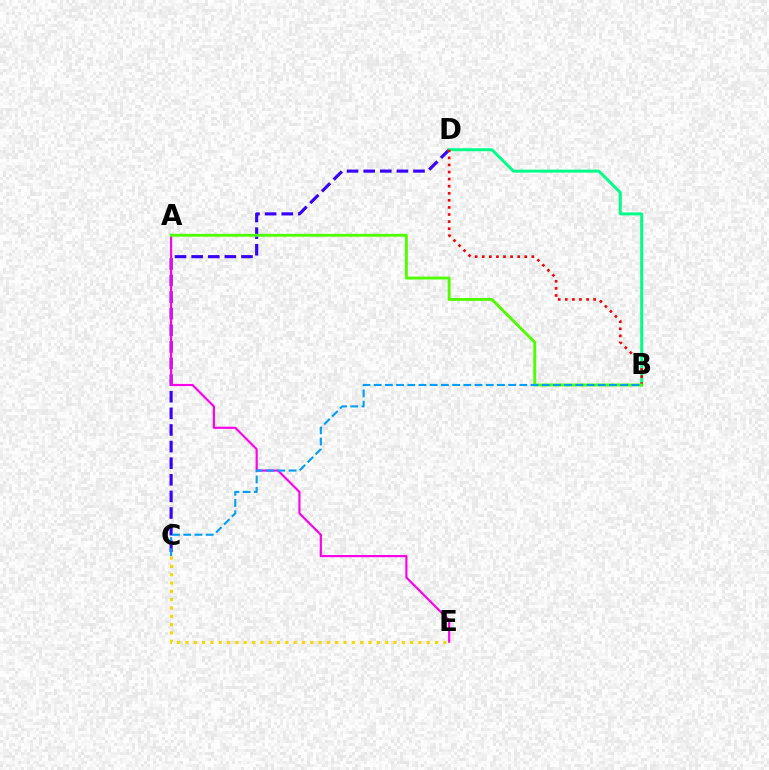{('C', 'D'): [{'color': '#3700ff', 'line_style': 'dashed', 'thickness': 2.26}], ('B', 'D'): [{'color': '#00ff86', 'line_style': 'solid', 'thickness': 2.13}, {'color': '#ff0000', 'line_style': 'dotted', 'thickness': 1.92}], ('A', 'E'): [{'color': '#ff00ed', 'line_style': 'solid', 'thickness': 1.56}], ('A', 'B'): [{'color': '#4fff00', 'line_style': 'solid', 'thickness': 2.08}], ('B', 'C'): [{'color': '#009eff', 'line_style': 'dashed', 'thickness': 1.52}], ('C', 'E'): [{'color': '#ffd500', 'line_style': 'dotted', 'thickness': 2.26}]}